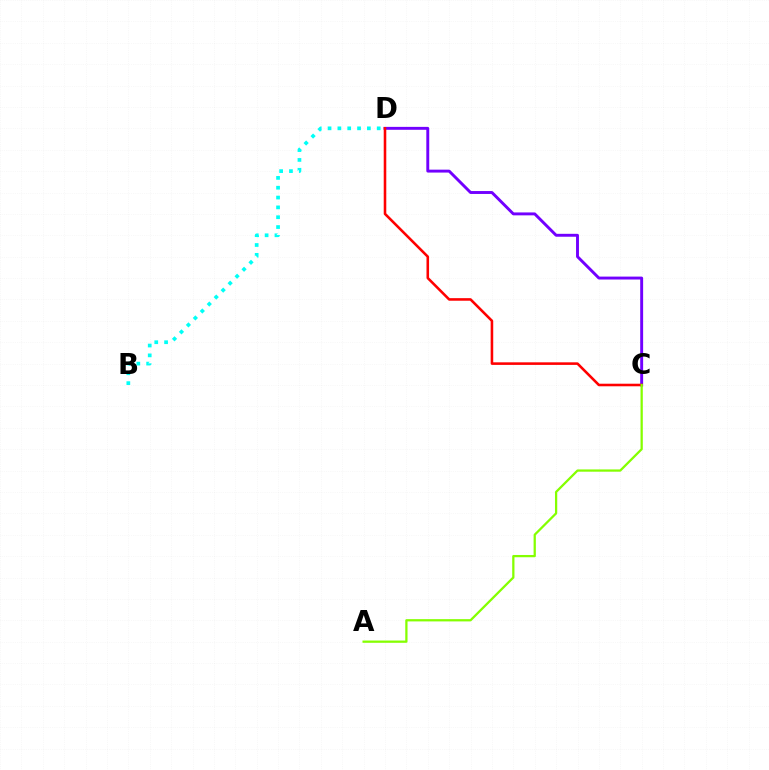{('C', 'D'): [{'color': '#7200ff', 'line_style': 'solid', 'thickness': 2.1}, {'color': '#ff0000', 'line_style': 'solid', 'thickness': 1.85}], ('B', 'D'): [{'color': '#00fff6', 'line_style': 'dotted', 'thickness': 2.67}], ('A', 'C'): [{'color': '#84ff00', 'line_style': 'solid', 'thickness': 1.63}]}